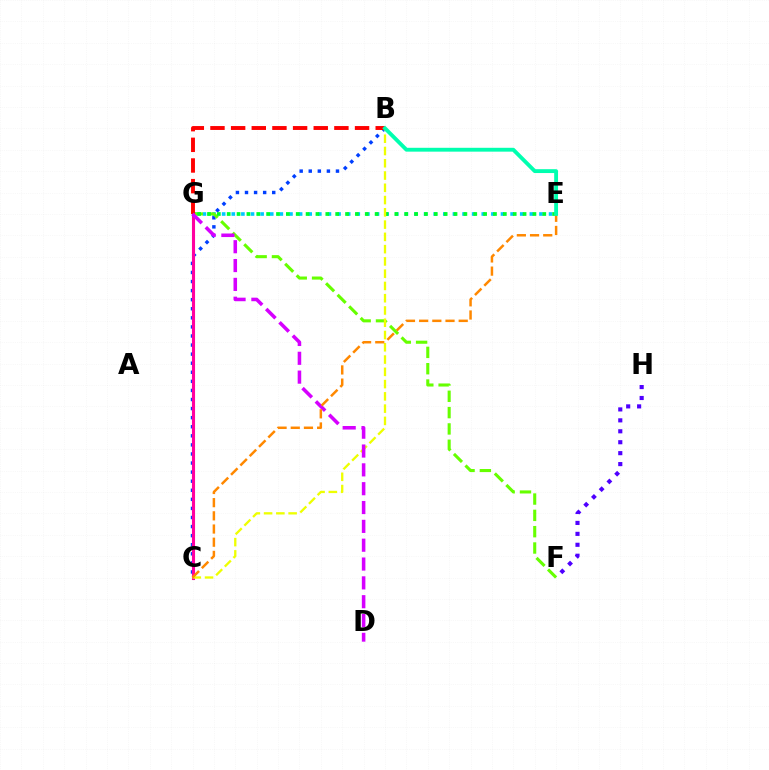{('E', 'G'): [{'color': '#00c7ff', 'line_style': 'dotted', 'thickness': 2.61}, {'color': '#00ff27', 'line_style': 'dotted', 'thickness': 2.68}], ('B', 'C'): [{'color': '#003fff', 'line_style': 'dotted', 'thickness': 2.47}, {'color': '#eeff00', 'line_style': 'dashed', 'thickness': 1.67}], ('C', 'G'): [{'color': '#ff00a0', 'line_style': 'solid', 'thickness': 2.23}], ('F', 'G'): [{'color': '#66ff00', 'line_style': 'dashed', 'thickness': 2.22}], ('B', 'G'): [{'color': '#ff0000', 'line_style': 'dashed', 'thickness': 2.81}], ('D', 'G'): [{'color': '#d600ff', 'line_style': 'dashed', 'thickness': 2.56}], ('C', 'E'): [{'color': '#ff8800', 'line_style': 'dashed', 'thickness': 1.79}], ('F', 'H'): [{'color': '#4f00ff', 'line_style': 'dotted', 'thickness': 2.97}], ('B', 'E'): [{'color': '#00ffaf', 'line_style': 'solid', 'thickness': 2.78}]}